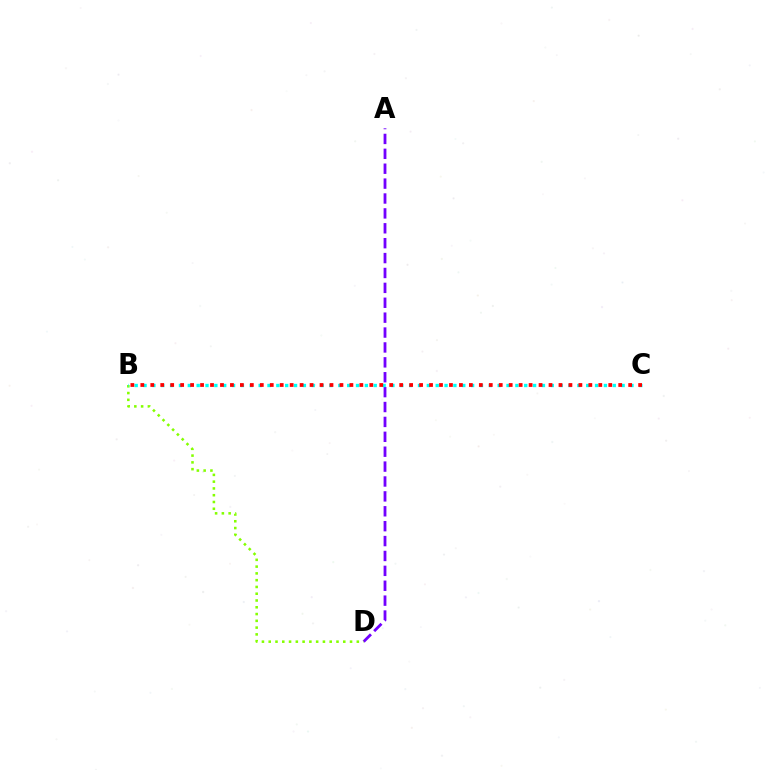{('A', 'D'): [{'color': '#7200ff', 'line_style': 'dashed', 'thickness': 2.02}], ('B', 'D'): [{'color': '#84ff00', 'line_style': 'dotted', 'thickness': 1.84}], ('B', 'C'): [{'color': '#00fff6', 'line_style': 'dotted', 'thickness': 2.41}, {'color': '#ff0000', 'line_style': 'dotted', 'thickness': 2.71}]}